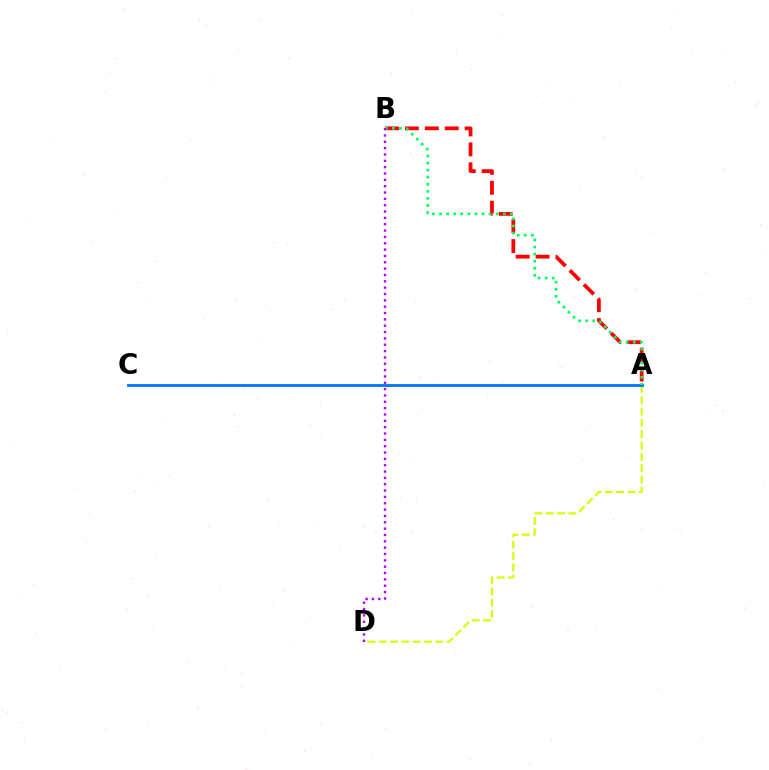{('A', 'B'): [{'color': '#ff0000', 'line_style': 'dashed', 'thickness': 2.71}, {'color': '#00ff5c', 'line_style': 'dotted', 'thickness': 1.92}], ('A', 'D'): [{'color': '#d1ff00', 'line_style': 'dashed', 'thickness': 1.54}], ('A', 'C'): [{'color': '#0074ff', 'line_style': 'solid', 'thickness': 2.02}], ('B', 'D'): [{'color': '#b900ff', 'line_style': 'dotted', 'thickness': 1.72}]}